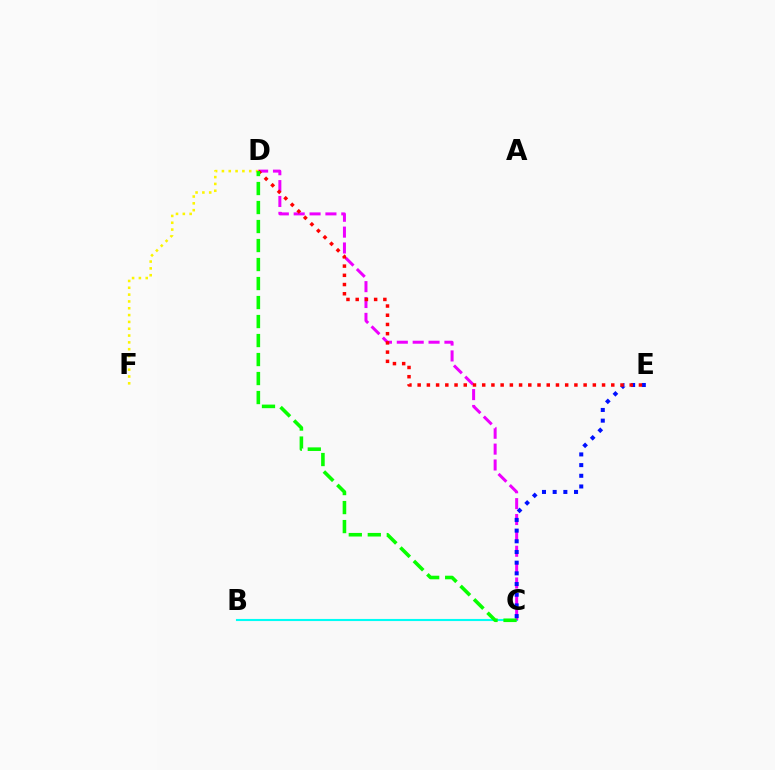{('B', 'C'): [{'color': '#00fff6', 'line_style': 'solid', 'thickness': 1.52}], ('D', 'F'): [{'color': '#fcf500', 'line_style': 'dotted', 'thickness': 1.85}], ('C', 'D'): [{'color': '#ee00ff', 'line_style': 'dashed', 'thickness': 2.16}, {'color': '#08ff00', 'line_style': 'dashed', 'thickness': 2.58}], ('C', 'E'): [{'color': '#0010ff', 'line_style': 'dotted', 'thickness': 2.9}], ('D', 'E'): [{'color': '#ff0000', 'line_style': 'dotted', 'thickness': 2.51}]}